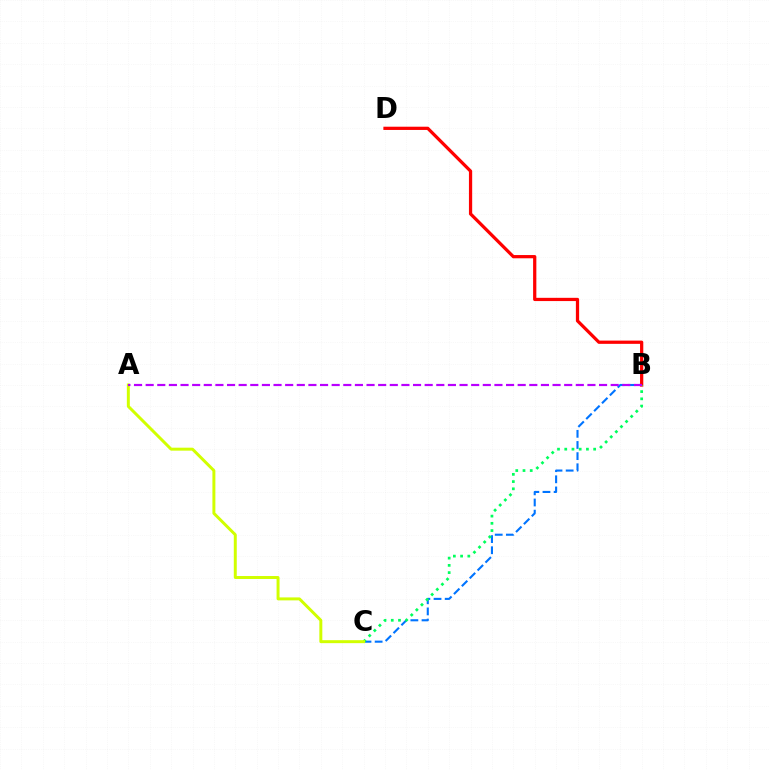{('B', 'C'): [{'color': '#0074ff', 'line_style': 'dashed', 'thickness': 1.51}, {'color': '#00ff5c', 'line_style': 'dotted', 'thickness': 1.96}], ('B', 'D'): [{'color': '#ff0000', 'line_style': 'solid', 'thickness': 2.33}], ('A', 'C'): [{'color': '#d1ff00', 'line_style': 'solid', 'thickness': 2.14}], ('A', 'B'): [{'color': '#b900ff', 'line_style': 'dashed', 'thickness': 1.58}]}